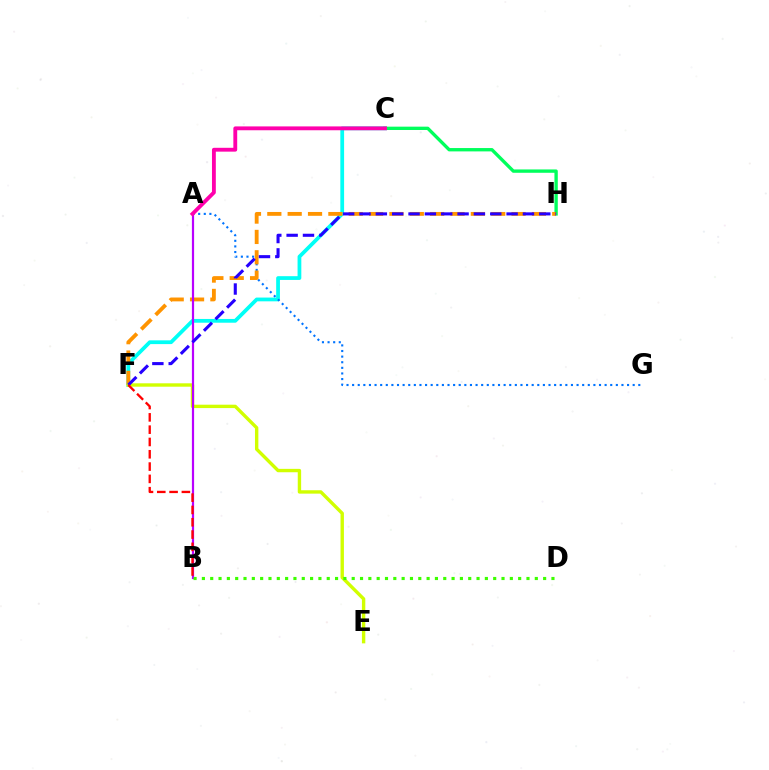{('C', 'F'): [{'color': '#00fff6', 'line_style': 'solid', 'thickness': 2.71}], ('A', 'G'): [{'color': '#0074ff', 'line_style': 'dotted', 'thickness': 1.52}], ('C', 'H'): [{'color': '#00ff5c', 'line_style': 'solid', 'thickness': 2.41}], ('F', 'H'): [{'color': '#ff9400', 'line_style': 'dashed', 'thickness': 2.76}, {'color': '#2500ff', 'line_style': 'dashed', 'thickness': 2.22}], ('E', 'F'): [{'color': '#d1ff00', 'line_style': 'solid', 'thickness': 2.44}], ('A', 'B'): [{'color': '#b900ff', 'line_style': 'solid', 'thickness': 1.59}], ('B', 'F'): [{'color': '#ff0000', 'line_style': 'dashed', 'thickness': 1.67}], ('A', 'C'): [{'color': '#ff00ac', 'line_style': 'solid', 'thickness': 2.77}], ('B', 'D'): [{'color': '#3dff00', 'line_style': 'dotted', 'thickness': 2.26}]}